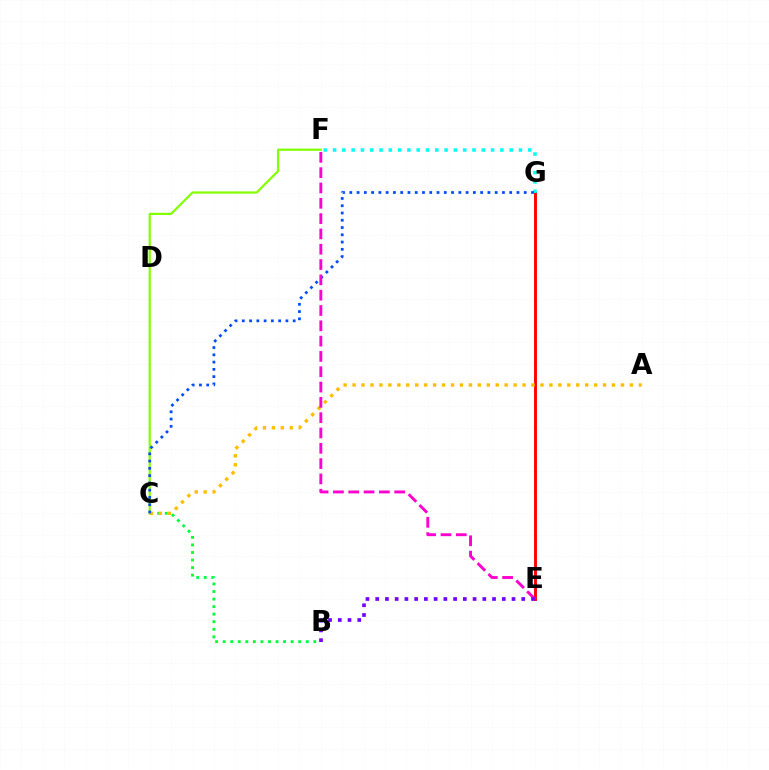{('C', 'F'): [{'color': '#84ff00', 'line_style': 'solid', 'thickness': 1.6}], ('B', 'C'): [{'color': '#00ff39', 'line_style': 'dotted', 'thickness': 2.05}], ('E', 'G'): [{'color': '#ff0000', 'line_style': 'solid', 'thickness': 2.09}], ('A', 'C'): [{'color': '#ffbd00', 'line_style': 'dotted', 'thickness': 2.43}], ('F', 'G'): [{'color': '#00fff6', 'line_style': 'dotted', 'thickness': 2.53}], ('C', 'G'): [{'color': '#004bff', 'line_style': 'dotted', 'thickness': 1.97}], ('E', 'F'): [{'color': '#ff00cf', 'line_style': 'dashed', 'thickness': 2.08}], ('B', 'E'): [{'color': '#7200ff', 'line_style': 'dotted', 'thickness': 2.65}]}